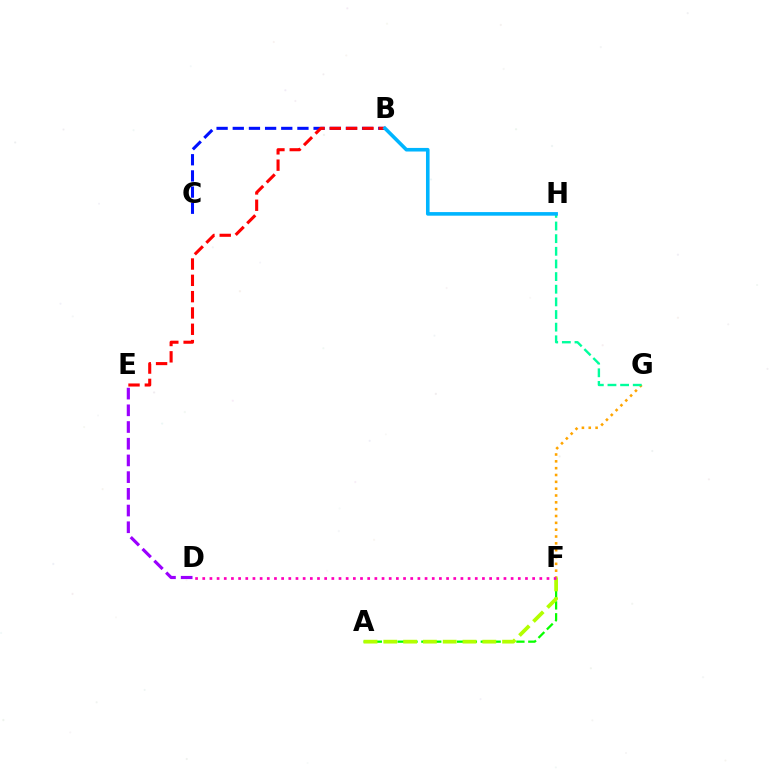{('F', 'G'): [{'color': '#ffa500', 'line_style': 'dotted', 'thickness': 1.86}], ('A', 'F'): [{'color': '#08ff00', 'line_style': 'dashed', 'thickness': 1.61}, {'color': '#b3ff00', 'line_style': 'dashed', 'thickness': 2.69}], ('D', 'E'): [{'color': '#9b00ff', 'line_style': 'dashed', 'thickness': 2.27}], ('B', 'C'): [{'color': '#0010ff', 'line_style': 'dashed', 'thickness': 2.2}], ('G', 'H'): [{'color': '#00ff9d', 'line_style': 'dashed', 'thickness': 1.72}], ('B', 'E'): [{'color': '#ff0000', 'line_style': 'dashed', 'thickness': 2.22}], ('B', 'H'): [{'color': '#00b5ff', 'line_style': 'solid', 'thickness': 2.59}], ('D', 'F'): [{'color': '#ff00bd', 'line_style': 'dotted', 'thickness': 1.95}]}